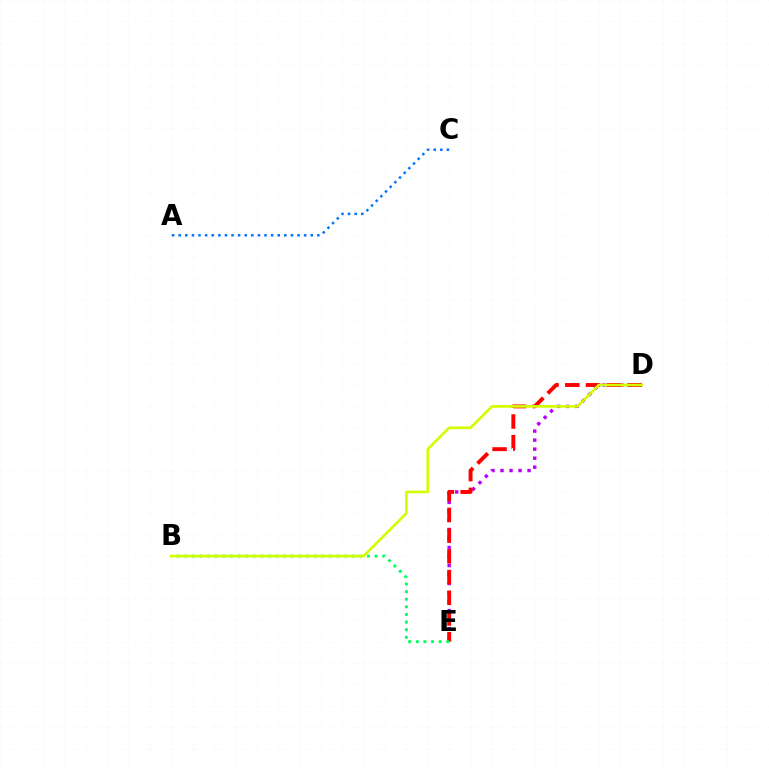{('D', 'E'): [{'color': '#b900ff', 'line_style': 'dotted', 'thickness': 2.45}, {'color': '#ff0000', 'line_style': 'dashed', 'thickness': 2.82}], ('A', 'C'): [{'color': '#0074ff', 'line_style': 'dotted', 'thickness': 1.79}], ('B', 'E'): [{'color': '#00ff5c', 'line_style': 'dotted', 'thickness': 2.07}], ('B', 'D'): [{'color': '#d1ff00', 'line_style': 'solid', 'thickness': 1.93}]}